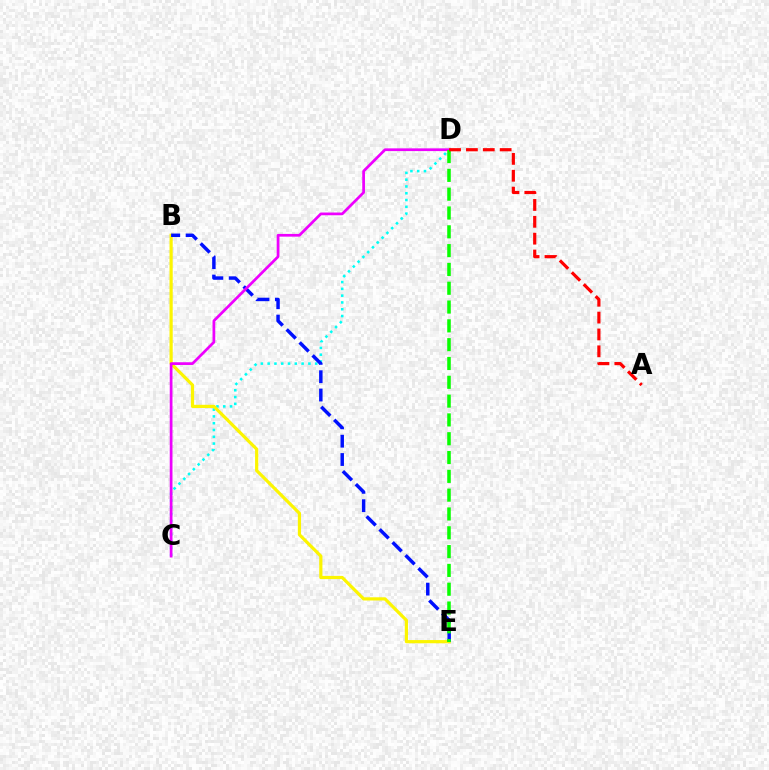{('C', 'D'): [{'color': '#00fff6', 'line_style': 'dotted', 'thickness': 1.84}, {'color': '#ee00ff', 'line_style': 'solid', 'thickness': 1.96}], ('B', 'E'): [{'color': '#fcf500', 'line_style': 'solid', 'thickness': 2.3}, {'color': '#0010ff', 'line_style': 'dashed', 'thickness': 2.49}], ('D', 'E'): [{'color': '#08ff00', 'line_style': 'dashed', 'thickness': 2.56}], ('A', 'D'): [{'color': '#ff0000', 'line_style': 'dashed', 'thickness': 2.29}]}